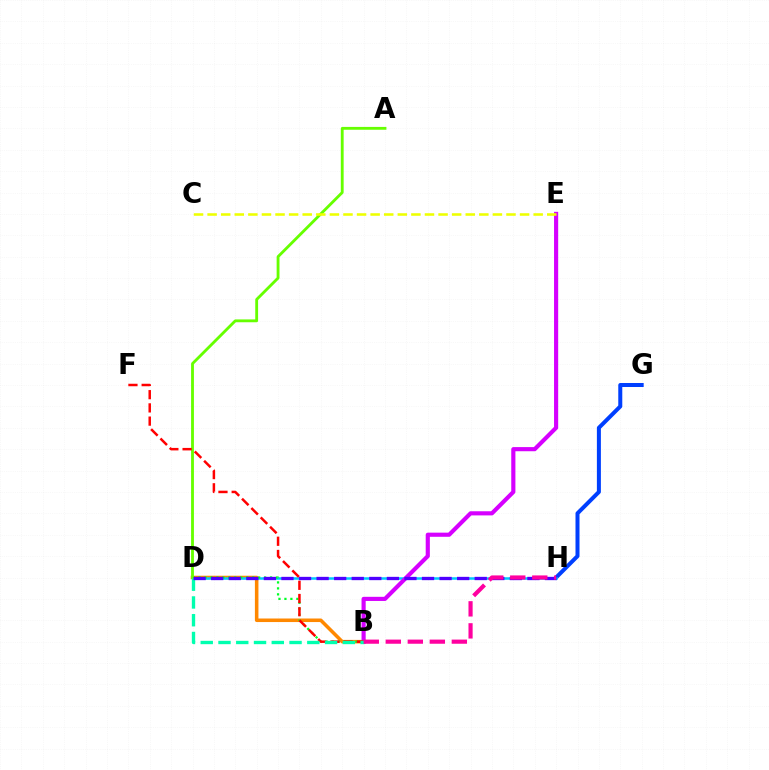{('B', 'D'): [{'color': '#ff8800', 'line_style': 'solid', 'thickness': 2.55}, {'color': '#00ff27', 'line_style': 'dotted', 'thickness': 1.62}, {'color': '#00ffaf', 'line_style': 'dashed', 'thickness': 2.41}], ('G', 'H'): [{'color': '#003fff', 'line_style': 'solid', 'thickness': 2.89}], ('D', 'H'): [{'color': '#00c7ff', 'line_style': 'solid', 'thickness': 1.82}, {'color': '#4f00ff', 'line_style': 'dashed', 'thickness': 2.39}], ('B', 'E'): [{'color': '#d600ff', 'line_style': 'solid', 'thickness': 2.98}], ('A', 'D'): [{'color': '#66ff00', 'line_style': 'solid', 'thickness': 2.04}], ('B', 'F'): [{'color': '#ff0000', 'line_style': 'dashed', 'thickness': 1.8}], ('B', 'H'): [{'color': '#ff00a0', 'line_style': 'dashed', 'thickness': 2.99}], ('C', 'E'): [{'color': '#eeff00', 'line_style': 'dashed', 'thickness': 1.85}]}